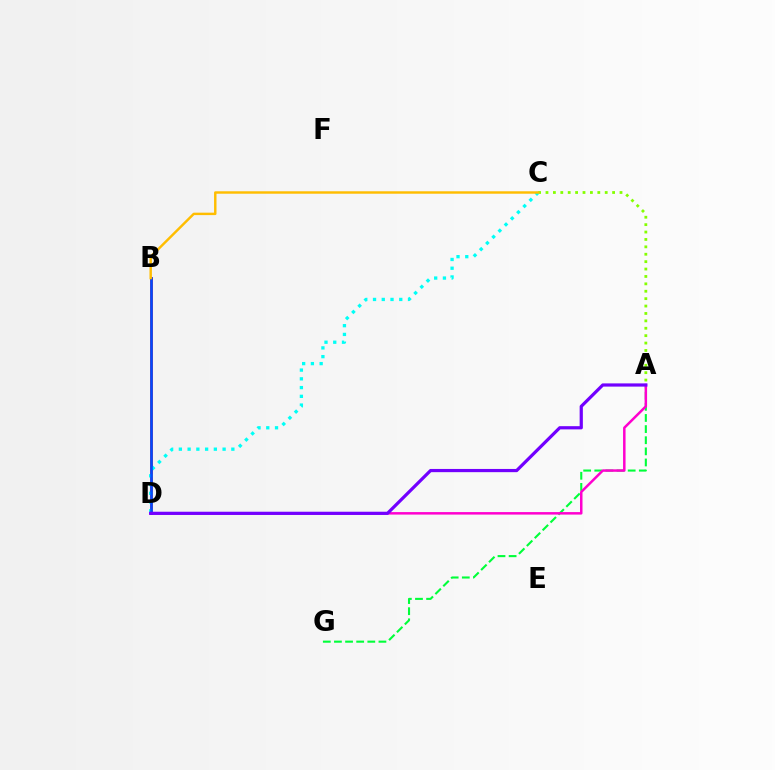{('A', 'C'): [{'color': '#84ff00', 'line_style': 'dotted', 'thickness': 2.01}], ('B', 'D'): [{'color': '#ff0000', 'line_style': 'solid', 'thickness': 1.86}, {'color': '#004bff', 'line_style': 'solid', 'thickness': 1.89}], ('A', 'G'): [{'color': '#00ff39', 'line_style': 'dashed', 'thickness': 1.51}], ('A', 'D'): [{'color': '#ff00cf', 'line_style': 'solid', 'thickness': 1.8}, {'color': '#7200ff', 'line_style': 'solid', 'thickness': 2.31}], ('C', 'D'): [{'color': '#00fff6', 'line_style': 'dotted', 'thickness': 2.38}], ('B', 'C'): [{'color': '#ffbd00', 'line_style': 'solid', 'thickness': 1.75}]}